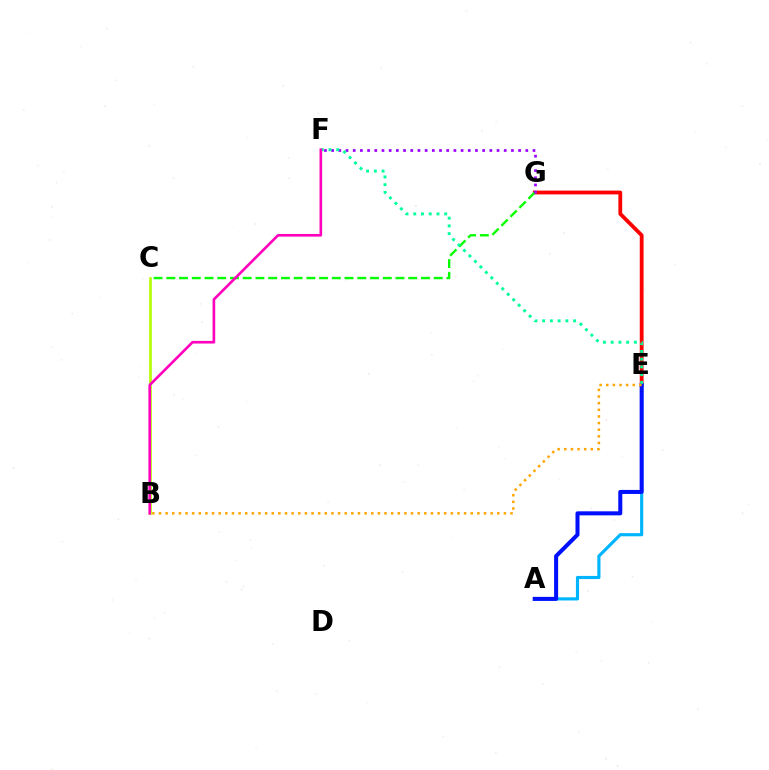{('E', 'G'): [{'color': '#ff0000', 'line_style': 'solid', 'thickness': 2.74}], ('C', 'G'): [{'color': '#08ff00', 'line_style': 'dashed', 'thickness': 1.73}], ('A', 'E'): [{'color': '#00b5ff', 'line_style': 'solid', 'thickness': 2.26}, {'color': '#0010ff', 'line_style': 'solid', 'thickness': 2.9}], ('B', 'C'): [{'color': '#b3ff00', 'line_style': 'solid', 'thickness': 1.9}], ('F', 'G'): [{'color': '#9b00ff', 'line_style': 'dotted', 'thickness': 1.95}], ('E', 'F'): [{'color': '#00ff9d', 'line_style': 'dotted', 'thickness': 2.1}], ('B', 'F'): [{'color': '#ff00bd', 'line_style': 'solid', 'thickness': 1.9}], ('B', 'E'): [{'color': '#ffa500', 'line_style': 'dotted', 'thickness': 1.8}]}